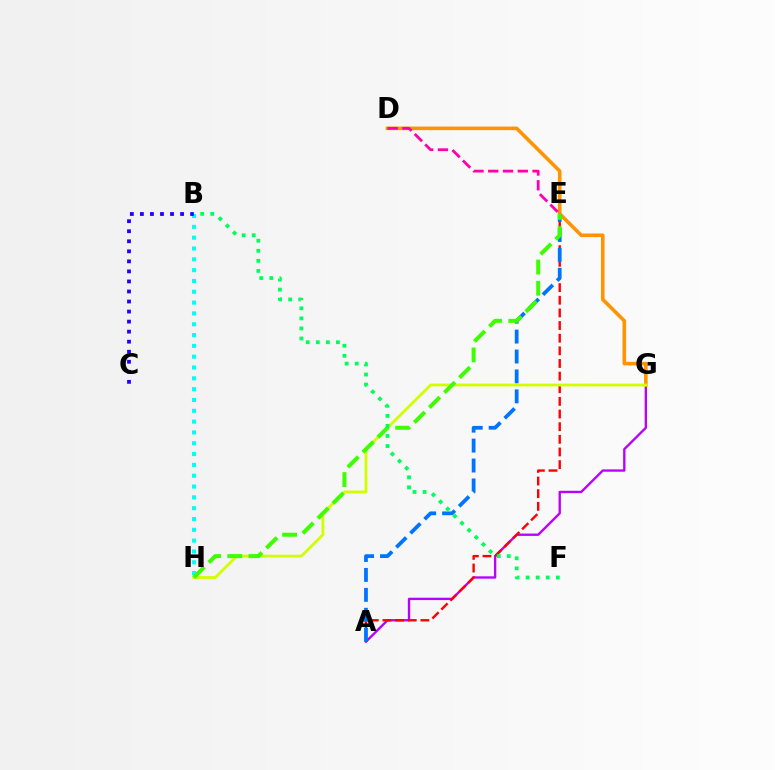{('A', 'G'): [{'color': '#b900ff', 'line_style': 'solid', 'thickness': 1.69}], ('A', 'E'): [{'color': '#ff0000', 'line_style': 'dashed', 'thickness': 1.72}, {'color': '#0074ff', 'line_style': 'dashed', 'thickness': 2.71}], ('B', 'H'): [{'color': '#00fff6', 'line_style': 'dotted', 'thickness': 2.94}], ('B', 'C'): [{'color': '#2500ff', 'line_style': 'dotted', 'thickness': 2.73}], ('D', 'G'): [{'color': '#ff9400', 'line_style': 'solid', 'thickness': 2.58}], ('D', 'E'): [{'color': '#ff00ac', 'line_style': 'dashed', 'thickness': 2.01}], ('G', 'H'): [{'color': '#d1ff00', 'line_style': 'solid', 'thickness': 2.01}], ('E', 'H'): [{'color': '#3dff00', 'line_style': 'dashed', 'thickness': 2.88}], ('B', 'F'): [{'color': '#00ff5c', 'line_style': 'dotted', 'thickness': 2.73}]}